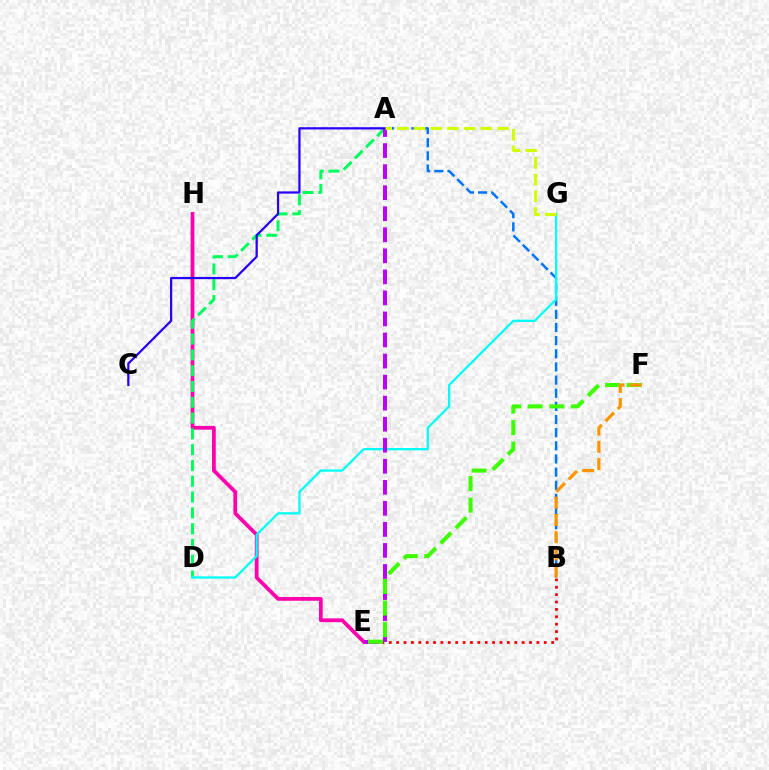{('E', 'H'): [{'color': '#ff00ac', 'line_style': 'solid', 'thickness': 2.7}], ('A', 'B'): [{'color': '#0074ff', 'line_style': 'dashed', 'thickness': 1.79}], ('A', 'D'): [{'color': '#00ff5c', 'line_style': 'dashed', 'thickness': 2.15}], ('D', 'G'): [{'color': '#00fff6', 'line_style': 'solid', 'thickness': 1.64}], ('B', 'E'): [{'color': '#ff0000', 'line_style': 'dotted', 'thickness': 2.01}], ('A', 'E'): [{'color': '#b900ff', 'line_style': 'dashed', 'thickness': 2.86}], ('A', 'C'): [{'color': '#2500ff', 'line_style': 'solid', 'thickness': 1.61}], ('E', 'F'): [{'color': '#3dff00', 'line_style': 'dashed', 'thickness': 2.93}], ('A', 'G'): [{'color': '#d1ff00', 'line_style': 'dashed', 'thickness': 2.27}], ('B', 'F'): [{'color': '#ff9400', 'line_style': 'dashed', 'thickness': 2.34}]}